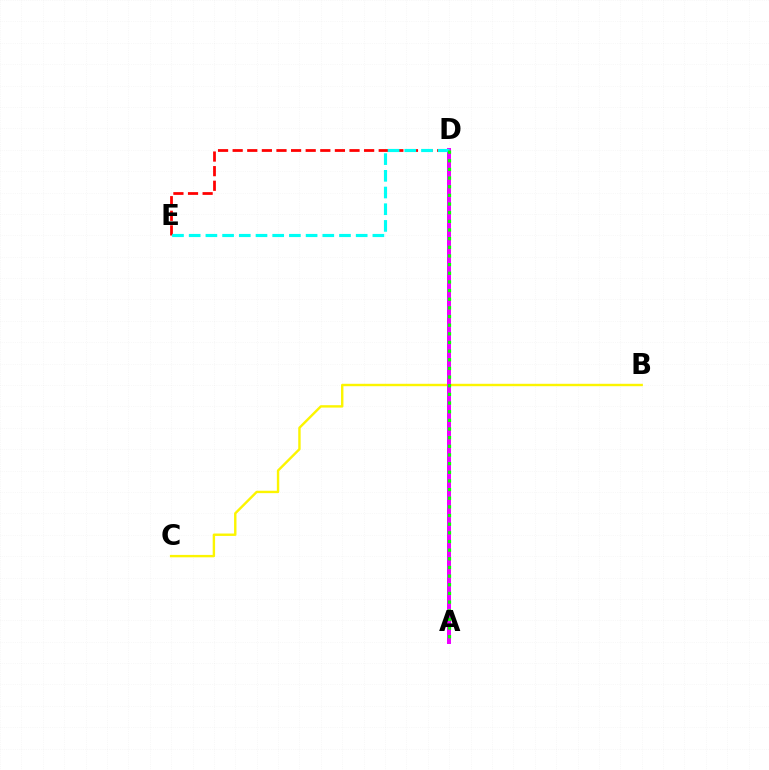{('A', 'D'): [{'color': '#0010ff', 'line_style': 'solid', 'thickness': 2.16}, {'color': '#ee00ff', 'line_style': 'solid', 'thickness': 2.87}, {'color': '#08ff00', 'line_style': 'dotted', 'thickness': 2.35}], ('D', 'E'): [{'color': '#ff0000', 'line_style': 'dashed', 'thickness': 1.98}, {'color': '#00fff6', 'line_style': 'dashed', 'thickness': 2.27}], ('B', 'C'): [{'color': '#fcf500', 'line_style': 'solid', 'thickness': 1.73}]}